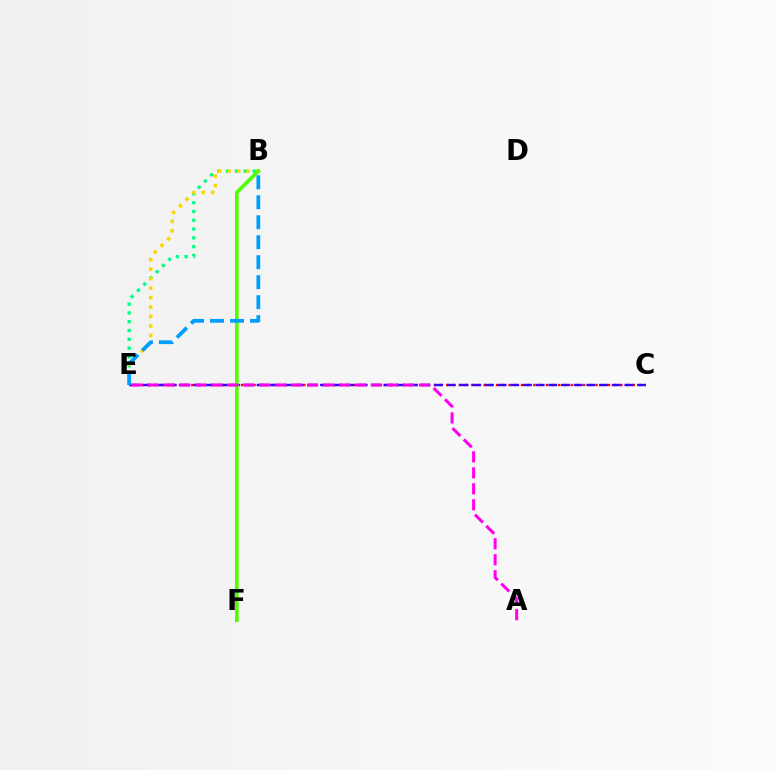{('B', 'E'): [{'color': '#00ff86', 'line_style': 'dotted', 'thickness': 2.39}, {'color': '#ffd500', 'line_style': 'dotted', 'thickness': 2.57}, {'color': '#009eff', 'line_style': 'dashed', 'thickness': 2.72}], ('C', 'E'): [{'color': '#ff0000', 'line_style': 'dotted', 'thickness': 1.69}, {'color': '#3700ff', 'line_style': 'dashed', 'thickness': 1.72}], ('B', 'F'): [{'color': '#4fff00', 'line_style': 'solid', 'thickness': 2.61}], ('A', 'E'): [{'color': '#ff00ed', 'line_style': 'dashed', 'thickness': 2.17}]}